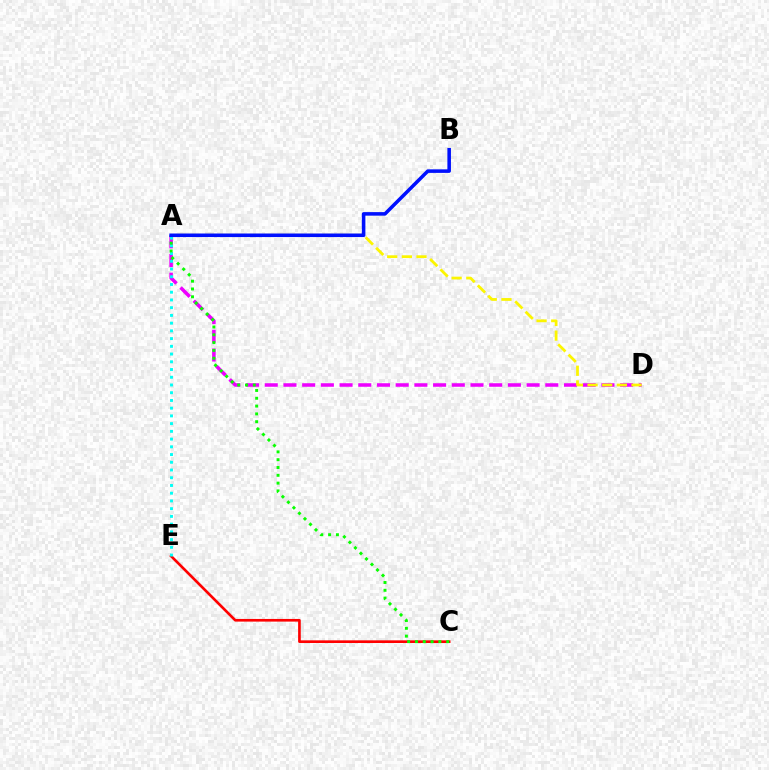{('A', 'D'): [{'color': '#ee00ff', 'line_style': 'dashed', 'thickness': 2.54}, {'color': '#fcf500', 'line_style': 'dashed', 'thickness': 1.99}], ('C', 'E'): [{'color': '#ff0000', 'line_style': 'solid', 'thickness': 1.91}], ('A', 'E'): [{'color': '#00fff6', 'line_style': 'dotted', 'thickness': 2.1}], ('A', 'C'): [{'color': '#08ff00', 'line_style': 'dotted', 'thickness': 2.12}], ('A', 'B'): [{'color': '#0010ff', 'line_style': 'solid', 'thickness': 2.56}]}